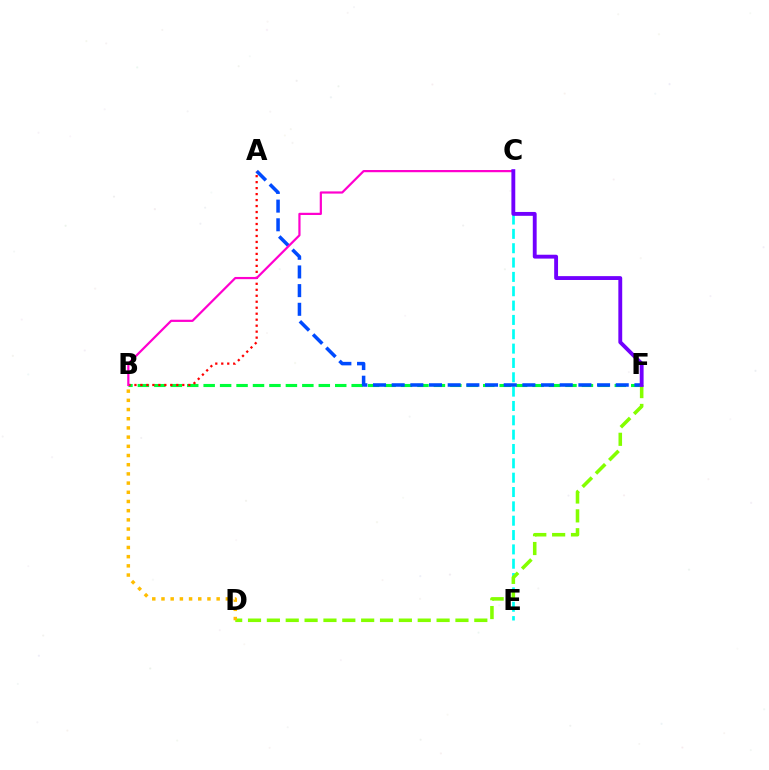{('C', 'E'): [{'color': '#00fff6', 'line_style': 'dashed', 'thickness': 1.95}], ('B', 'F'): [{'color': '#00ff39', 'line_style': 'dashed', 'thickness': 2.23}], ('A', 'F'): [{'color': '#004bff', 'line_style': 'dashed', 'thickness': 2.54}], ('A', 'B'): [{'color': '#ff0000', 'line_style': 'dotted', 'thickness': 1.62}], ('D', 'F'): [{'color': '#84ff00', 'line_style': 'dashed', 'thickness': 2.56}], ('B', 'D'): [{'color': '#ffbd00', 'line_style': 'dotted', 'thickness': 2.5}], ('B', 'C'): [{'color': '#ff00cf', 'line_style': 'solid', 'thickness': 1.59}], ('C', 'F'): [{'color': '#7200ff', 'line_style': 'solid', 'thickness': 2.78}]}